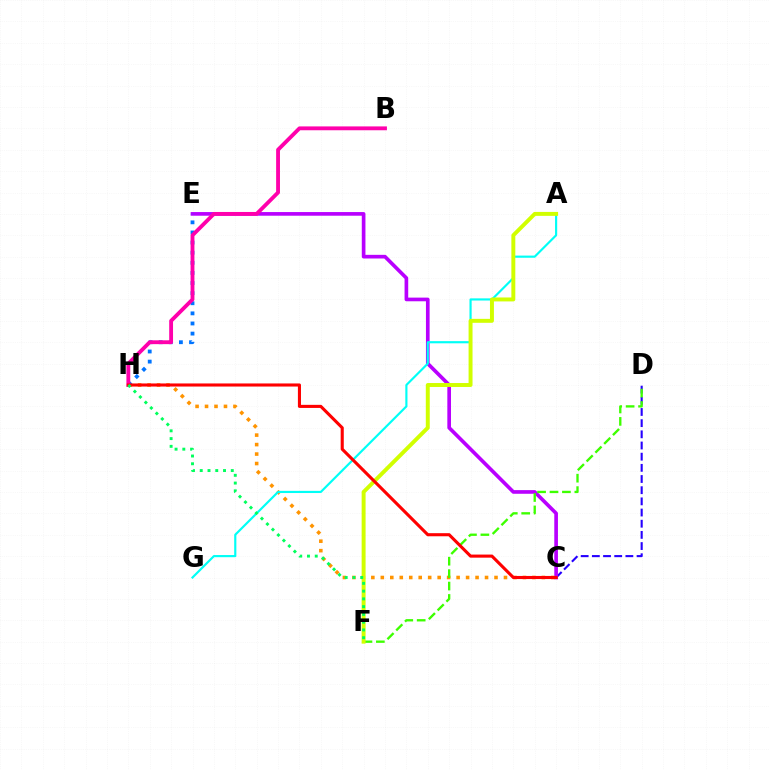{('C', 'D'): [{'color': '#2500ff', 'line_style': 'dashed', 'thickness': 1.52}], ('C', 'E'): [{'color': '#b900ff', 'line_style': 'solid', 'thickness': 2.64}], ('C', 'H'): [{'color': '#ff9400', 'line_style': 'dotted', 'thickness': 2.57}, {'color': '#ff0000', 'line_style': 'solid', 'thickness': 2.23}], ('E', 'H'): [{'color': '#0074ff', 'line_style': 'dotted', 'thickness': 2.75}], ('B', 'H'): [{'color': '#ff00ac', 'line_style': 'solid', 'thickness': 2.77}], ('D', 'F'): [{'color': '#3dff00', 'line_style': 'dashed', 'thickness': 1.69}], ('A', 'G'): [{'color': '#00fff6', 'line_style': 'solid', 'thickness': 1.56}], ('A', 'F'): [{'color': '#d1ff00', 'line_style': 'solid', 'thickness': 2.84}], ('F', 'H'): [{'color': '#00ff5c', 'line_style': 'dotted', 'thickness': 2.11}]}